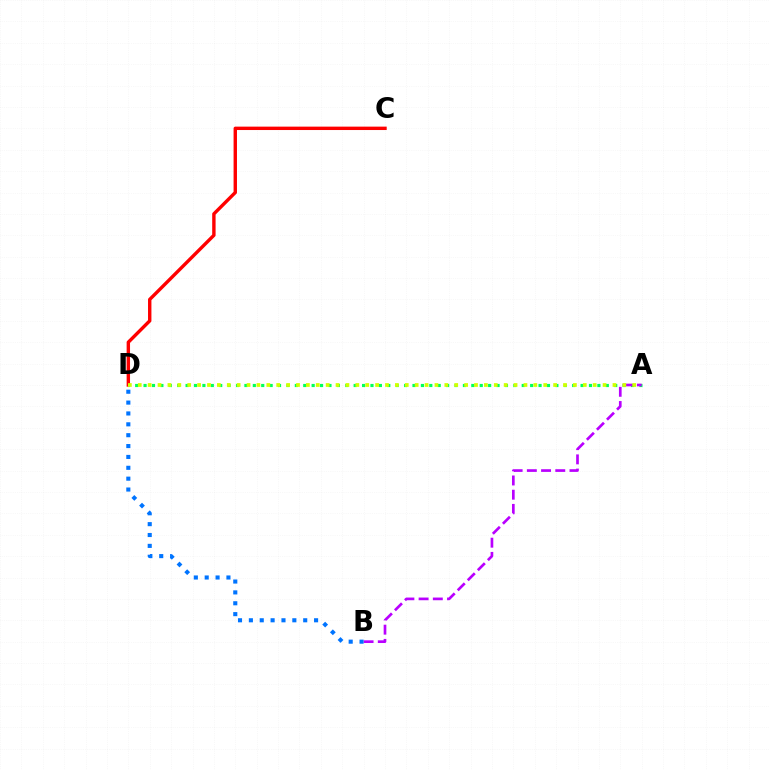{('C', 'D'): [{'color': '#ff0000', 'line_style': 'solid', 'thickness': 2.45}], ('A', 'D'): [{'color': '#00ff5c', 'line_style': 'dotted', 'thickness': 2.28}, {'color': '#d1ff00', 'line_style': 'dotted', 'thickness': 2.69}], ('A', 'B'): [{'color': '#b900ff', 'line_style': 'dashed', 'thickness': 1.93}], ('B', 'D'): [{'color': '#0074ff', 'line_style': 'dotted', 'thickness': 2.95}]}